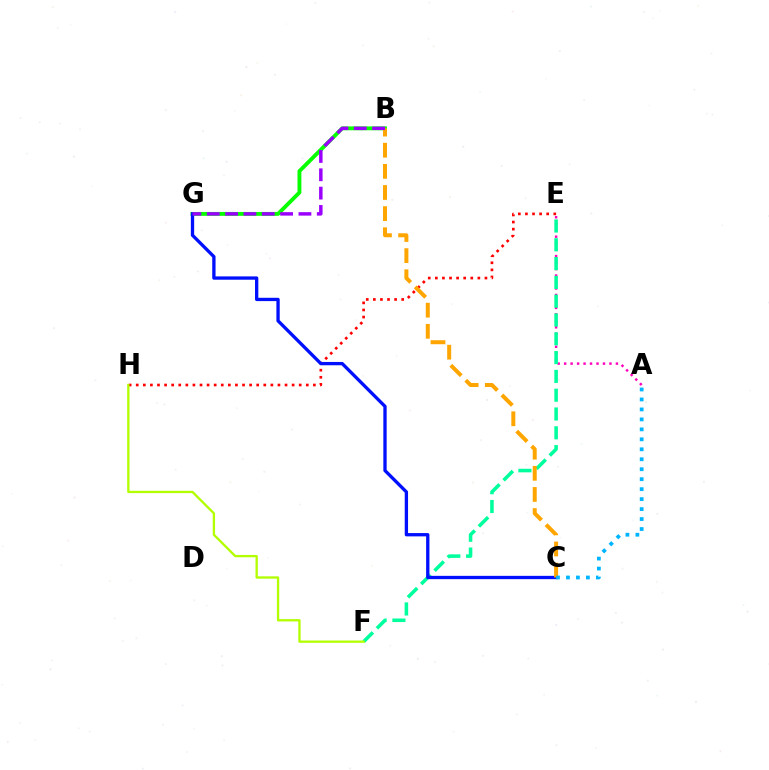{('A', 'E'): [{'color': '#ff00bd', 'line_style': 'dotted', 'thickness': 1.76}], ('E', 'F'): [{'color': '#00ff9d', 'line_style': 'dashed', 'thickness': 2.55}], ('B', 'G'): [{'color': '#08ff00', 'line_style': 'solid', 'thickness': 2.8}, {'color': '#9b00ff', 'line_style': 'dashed', 'thickness': 2.49}], ('E', 'H'): [{'color': '#ff0000', 'line_style': 'dotted', 'thickness': 1.93}], ('F', 'H'): [{'color': '#b3ff00', 'line_style': 'solid', 'thickness': 1.67}], ('C', 'G'): [{'color': '#0010ff', 'line_style': 'solid', 'thickness': 2.39}], ('B', 'C'): [{'color': '#ffa500', 'line_style': 'dashed', 'thickness': 2.87}], ('A', 'C'): [{'color': '#00b5ff', 'line_style': 'dotted', 'thickness': 2.71}]}